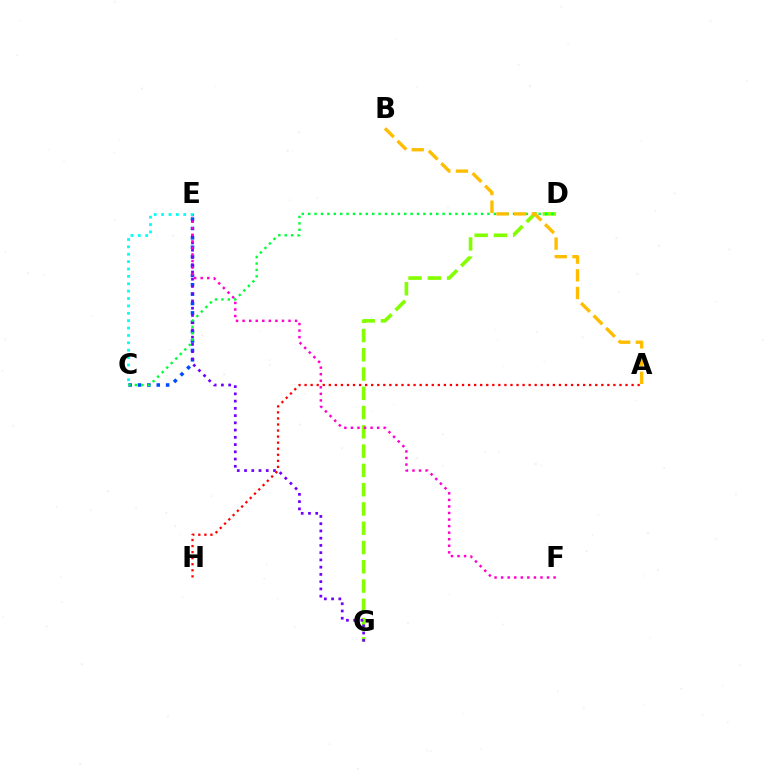{('C', 'E'): [{'color': '#004bff', 'line_style': 'dotted', 'thickness': 2.55}, {'color': '#00fff6', 'line_style': 'dotted', 'thickness': 2.01}], ('D', 'G'): [{'color': '#84ff00', 'line_style': 'dashed', 'thickness': 2.62}], ('E', 'G'): [{'color': '#7200ff', 'line_style': 'dotted', 'thickness': 1.97}], ('E', 'F'): [{'color': '#ff00cf', 'line_style': 'dotted', 'thickness': 1.78}], ('C', 'D'): [{'color': '#00ff39', 'line_style': 'dotted', 'thickness': 1.74}], ('A', 'B'): [{'color': '#ffbd00', 'line_style': 'dashed', 'thickness': 2.4}], ('A', 'H'): [{'color': '#ff0000', 'line_style': 'dotted', 'thickness': 1.65}]}